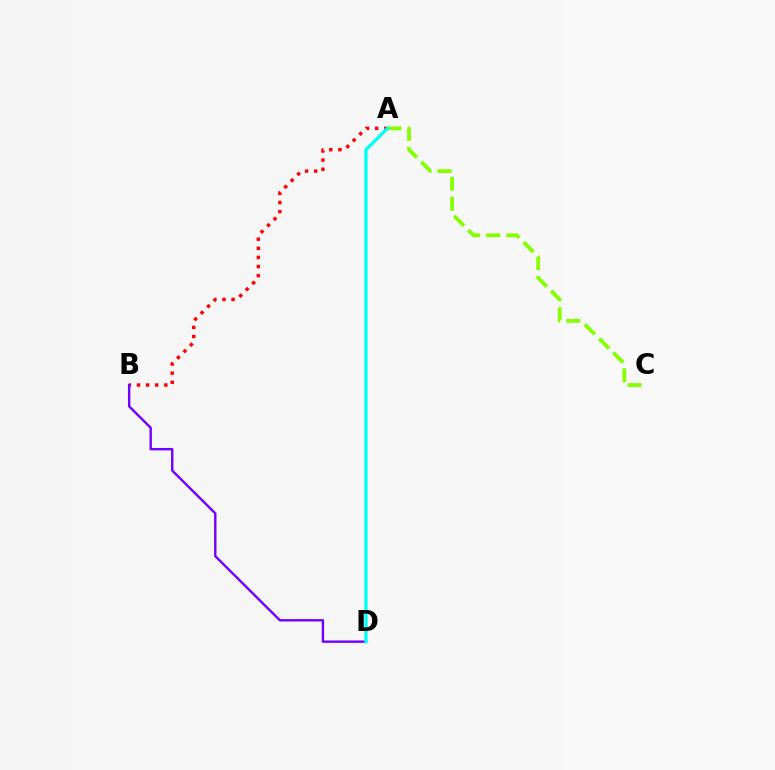{('A', 'B'): [{'color': '#ff0000', 'line_style': 'dotted', 'thickness': 2.48}], ('B', 'D'): [{'color': '#7200ff', 'line_style': 'solid', 'thickness': 1.72}], ('A', 'C'): [{'color': '#84ff00', 'line_style': 'dashed', 'thickness': 2.73}], ('A', 'D'): [{'color': '#00fff6', 'line_style': 'solid', 'thickness': 2.37}]}